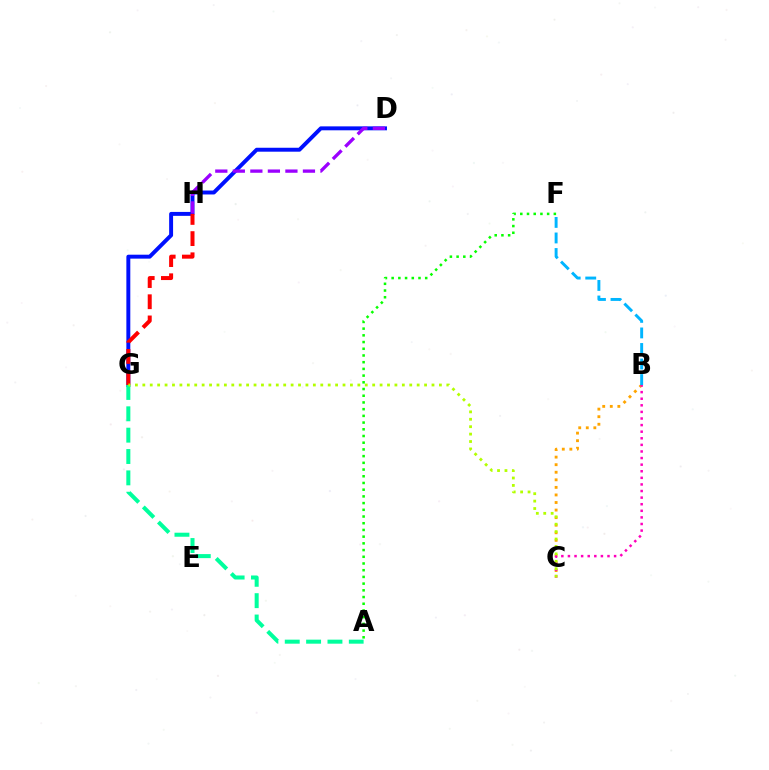{('D', 'G'): [{'color': '#0010ff', 'line_style': 'solid', 'thickness': 2.83}], ('B', 'C'): [{'color': '#ffa500', 'line_style': 'dotted', 'thickness': 2.06}, {'color': '#ff00bd', 'line_style': 'dotted', 'thickness': 1.79}], ('A', 'F'): [{'color': '#08ff00', 'line_style': 'dotted', 'thickness': 1.82}], ('A', 'G'): [{'color': '#00ff9d', 'line_style': 'dashed', 'thickness': 2.9}], ('D', 'H'): [{'color': '#9b00ff', 'line_style': 'dashed', 'thickness': 2.38}], ('G', 'H'): [{'color': '#ff0000', 'line_style': 'dashed', 'thickness': 2.88}], ('B', 'F'): [{'color': '#00b5ff', 'line_style': 'dashed', 'thickness': 2.11}], ('C', 'G'): [{'color': '#b3ff00', 'line_style': 'dotted', 'thickness': 2.01}]}